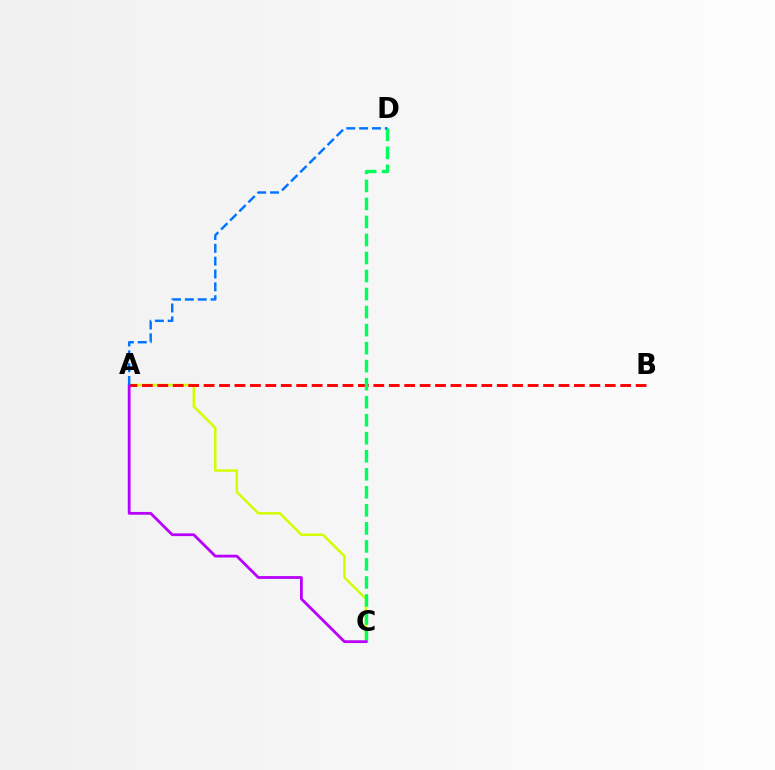{('A', 'C'): [{'color': '#d1ff00', 'line_style': 'solid', 'thickness': 1.79}, {'color': '#b900ff', 'line_style': 'solid', 'thickness': 2.0}], ('A', 'B'): [{'color': '#ff0000', 'line_style': 'dashed', 'thickness': 2.1}], ('C', 'D'): [{'color': '#00ff5c', 'line_style': 'dashed', 'thickness': 2.45}], ('A', 'D'): [{'color': '#0074ff', 'line_style': 'dashed', 'thickness': 1.74}]}